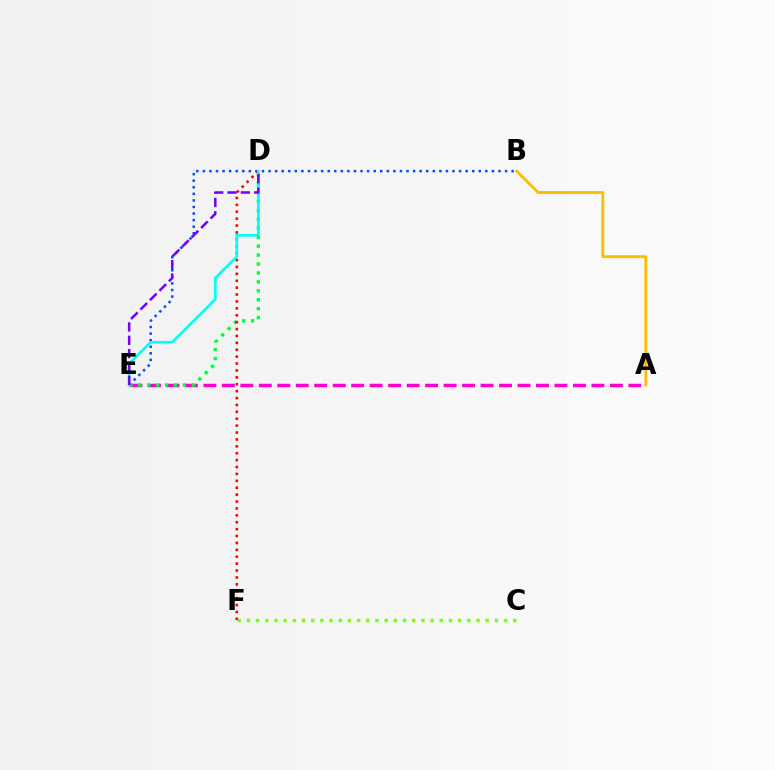{('C', 'F'): [{'color': '#84ff00', 'line_style': 'dotted', 'thickness': 2.5}], ('A', 'E'): [{'color': '#ff00cf', 'line_style': 'dashed', 'thickness': 2.51}], ('A', 'B'): [{'color': '#ffbd00', 'line_style': 'solid', 'thickness': 2.06}], ('D', 'E'): [{'color': '#00ff39', 'line_style': 'dotted', 'thickness': 2.43}, {'color': '#00fff6', 'line_style': 'solid', 'thickness': 1.9}, {'color': '#7200ff', 'line_style': 'dashed', 'thickness': 1.81}], ('B', 'E'): [{'color': '#004bff', 'line_style': 'dotted', 'thickness': 1.78}], ('D', 'F'): [{'color': '#ff0000', 'line_style': 'dotted', 'thickness': 1.87}]}